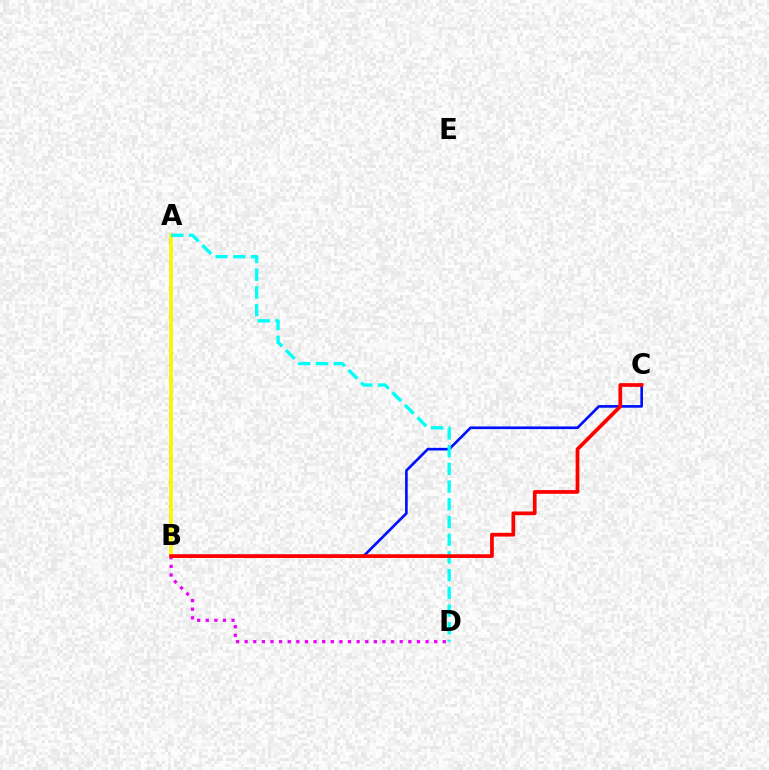{('A', 'B'): [{'color': '#08ff00', 'line_style': 'dashed', 'thickness': 1.74}, {'color': '#fcf500', 'line_style': 'solid', 'thickness': 2.6}], ('B', 'C'): [{'color': '#0010ff', 'line_style': 'solid', 'thickness': 1.91}, {'color': '#ff0000', 'line_style': 'solid', 'thickness': 2.67}], ('A', 'D'): [{'color': '#00fff6', 'line_style': 'dashed', 'thickness': 2.41}], ('B', 'D'): [{'color': '#ee00ff', 'line_style': 'dotted', 'thickness': 2.34}]}